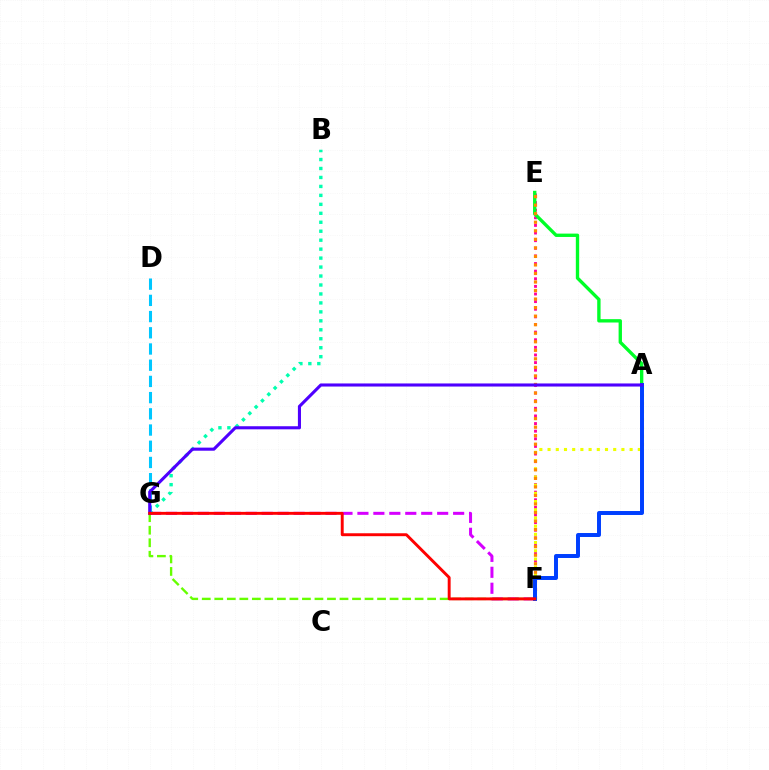{('F', 'G'): [{'color': '#d600ff', 'line_style': 'dashed', 'thickness': 2.17}, {'color': '#66ff00', 'line_style': 'dashed', 'thickness': 1.7}, {'color': '#ff0000', 'line_style': 'solid', 'thickness': 2.1}], ('E', 'F'): [{'color': '#ff00a0', 'line_style': 'dotted', 'thickness': 2.07}, {'color': '#ff8800', 'line_style': 'dotted', 'thickness': 2.32}], ('B', 'G'): [{'color': '#00ffaf', 'line_style': 'dotted', 'thickness': 2.43}], ('A', 'E'): [{'color': '#00ff27', 'line_style': 'solid', 'thickness': 2.42}], ('A', 'F'): [{'color': '#eeff00', 'line_style': 'dotted', 'thickness': 2.23}, {'color': '#003fff', 'line_style': 'solid', 'thickness': 2.85}], ('D', 'G'): [{'color': '#00c7ff', 'line_style': 'dashed', 'thickness': 2.2}], ('A', 'G'): [{'color': '#4f00ff', 'line_style': 'solid', 'thickness': 2.22}]}